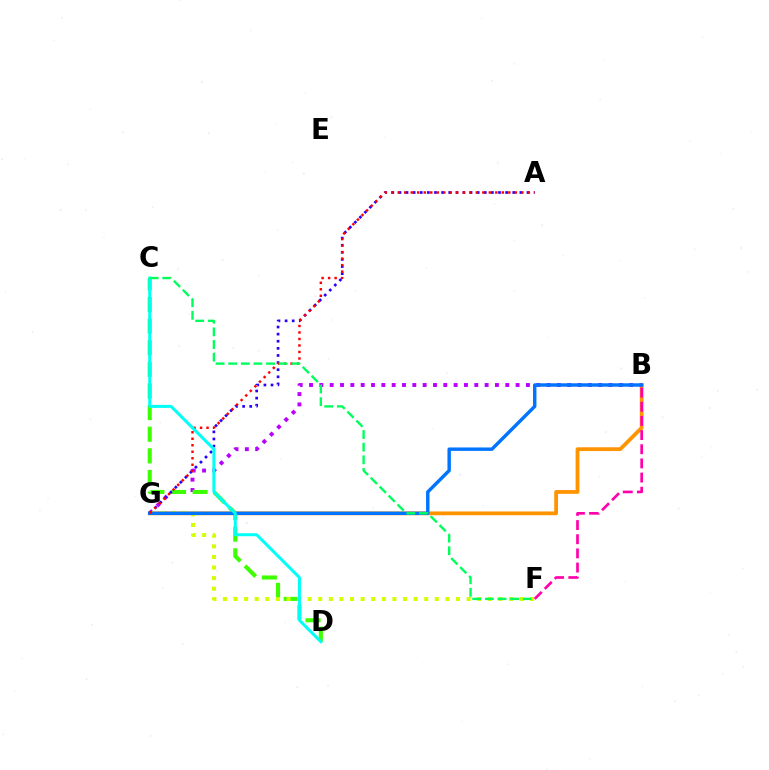{('B', 'G'): [{'color': '#ff9400', 'line_style': 'solid', 'thickness': 2.72}, {'color': '#b900ff', 'line_style': 'dotted', 'thickness': 2.81}, {'color': '#0074ff', 'line_style': 'solid', 'thickness': 2.46}], ('C', 'D'): [{'color': '#3dff00', 'line_style': 'dashed', 'thickness': 2.94}, {'color': '#00fff6', 'line_style': 'solid', 'thickness': 2.16}], ('F', 'G'): [{'color': '#d1ff00', 'line_style': 'dotted', 'thickness': 2.88}], ('A', 'G'): [{'color': '#2500ff', 'line_style': 'dotted', 'thickness': 1.93}, {'color': '#ff0000', 'line_style': 'dotted', 'thickness': 1.77}], ('C', 'F'): [{'color': '#00ff5c', 'line_style': 'dashed', 'thickness': 1.72}], ('B', 'F'): [{'color': '#ff00ac', 'line_style': 'dashed', 'thickness': 1.92}]}